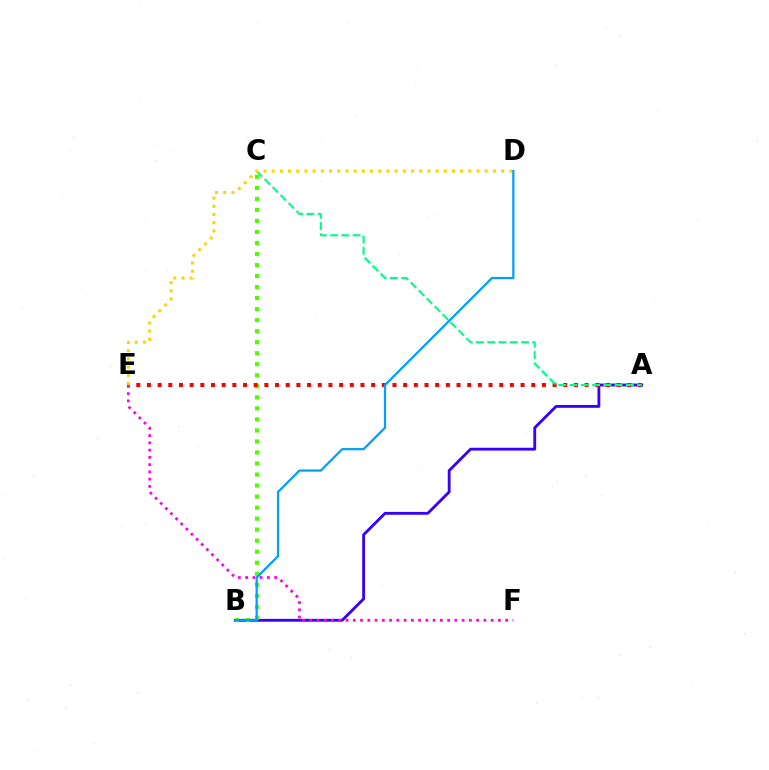{('A', 'B'): [{'color': '#3700ff', 'line_style': 'solid', 'thickness': 2.04}], ('B', 'C'): [{'color': '#4fff00', 'line_style': 'dotted', 'thickness': 3.0}], ('A', 'E'): [{'color': '#ff0000', 'line_style': 'dotted', 'thickness': 2.9}], ('A', 'C'): [{'color': '#00ff86', 'line_style': 'dashed', 'thickness': 1.53}], ('D', 'E'): [{'color': '#ffd500', 'line_style': 'dotted', 'thickness': 2.23}], ('B', 'D'): [{'color': '#009eff', 'line_style': 'solid', 'thickness': 1.61}], ('E', 'F'): [{'color': '#ff00ed', 'line_style': 'dotted', 'thickness': 1.97}]}